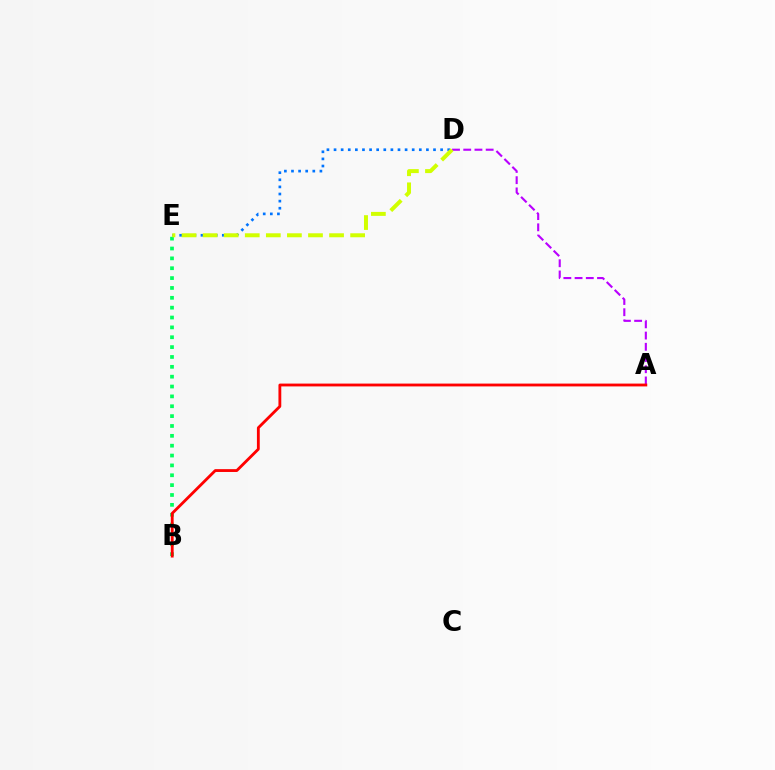{('D', 'E'): [{'color': '#0074ff', 'line_style': 'dotted', 'thickness': 1.93}, {'color': '#d1ff00', 'line_style': 'dashed', 'thickness': 2.86}], ('A', 'D'): [{'color': '#b900ff', 'line_style': 'dashed', 'thickness': 1.52}], ('B', 'E'): [{'color': '#00ff5c', 'line_style': 'dotted', 'thickness': 2.68}], ('A', 'B'): [{'color': '#ff0000', 'line_style': 'solid', 'thickness': 2.04}]}